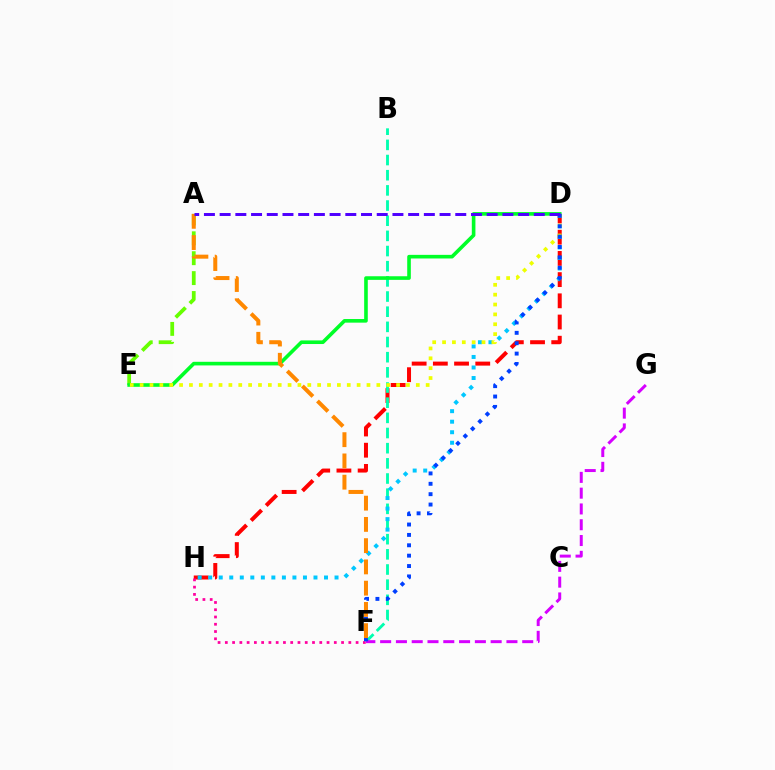{('D', 'H'): [{'color': '#ff0000', 'line_style': 'dashed', 'thickness': 2.88}, {'color': '#00c7ff', 'line_style': 'dotted', 'thickness': 2.86}], ('F', 'H'): [{'color': '#ff00a0', 'line_style': 'dotted', 'thickness': 1.97}], ('B', 'F'): [{'color': '#00ffaf', 'line_style': 'dashed', 'thickness': 2.06}], ('A', 'E'): [{'color': '#66ff00', 'line_style': 'dashed', 'thickness': 2.71}], ('D', 'E'): [{'color': '#00ff27', 'line_style': 'solid', 'thickness': 2.6}, {'color': '#eeff00', 'line_style': 'dotted', 'thickness': 2.68}], ('F', 'G'): [{'color': '#d600ff', 'line_style': 'dashed', 'thickness': 2.14}], ('D', 'F'): [{'color': '#003fff', 'line_style': 'dotted', 'thickness': 2.82}], ('A', 'F'): [{'color': '#ff8800', 'line_style': 'dashed', 'thickness': 2.89}], ('A', 'D'): [{'color': '#4f00ff', 'line_style': 'dashed', 'thickness': 2.13}]}